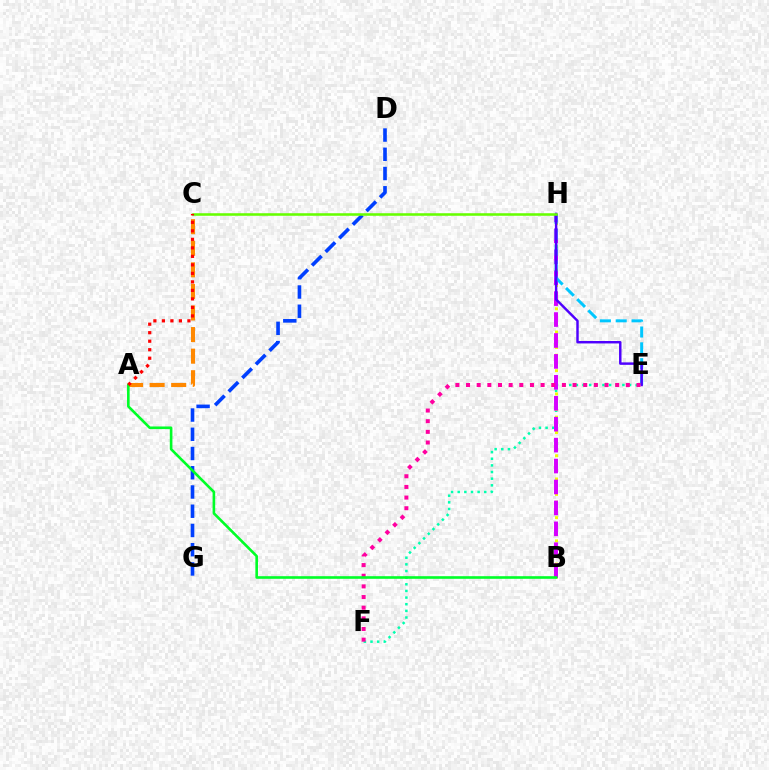{('D', 'G'): [{'color': '#003fff', 'line_style': 'dashed', 'thickness': 2.61}], ('E', 'F'): [{'color': '#00ffaf', 'line_style': 'dotted', 'thickness': 1.81}, {'color': '#ff00a0', 'line_style': 'dotted', 'thickness': 2.89}], ('B', 'H'): [{'color': '#eeff00', 'line_style': 'dotted', 'thickness': 2.1}, {'color': '#d600ff', 'line_style': 'dashed', 'thickness': 2.84}], ('E', 'H'): [{'color': '#00c7ff', 'line_style': 'dashed', 'thickness': 2.15}, {'color': '#4f00ff', 'line_style': 'solid', 'thickness': 1.76}], ('A', 'C'): [{'color': '#ff8800', 'line_style': 'dashed', 'thickness': 2.93}, {'color': '#ff0000', 'line_style': 'dotted', 'thickness': 2.31}], ('C', 'H'): [{'color': '#66ff00', 'line_style': 'solid', 'thickness': 1.84}], ('A', 'B'): [{'color': '#00ff27', 'line_style': 'solid', 'thickness': 1.88}]}